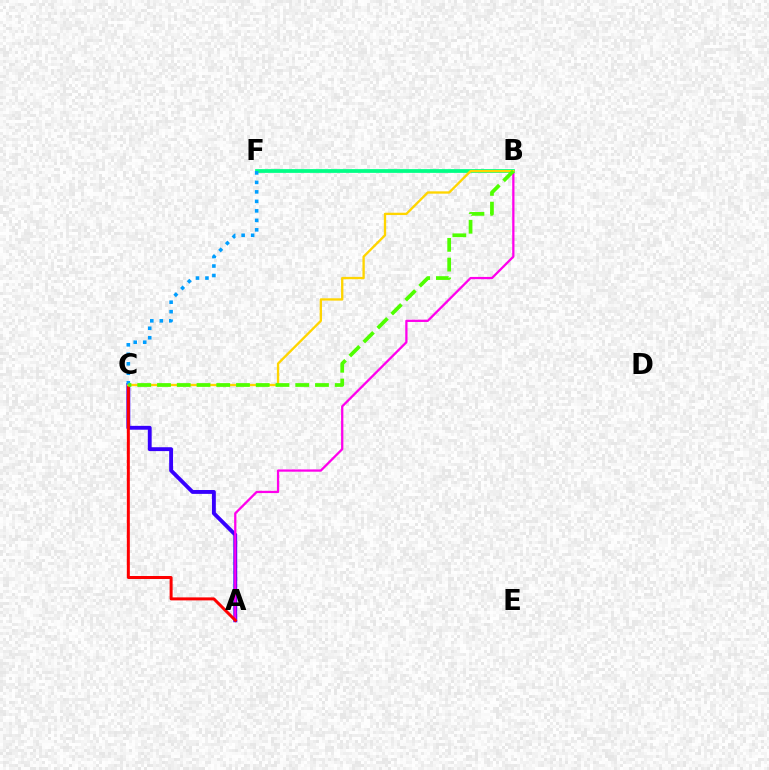{('A', 'C'): [{'color': '#3700ff', 'line_style': 'solid', 'thickness': 2.79}, {'color': '#ff0000', 'line_style': 'solid', 'thickness': 2.15}], ('A', 'B'): [{'color': '#ff00ed', 'line_style': 'solid', 'thickness': 1.63}], ('B', 'F'): [{'color': '#00ff86', 'line_style': 'solid', 'thickness': 2.7}], ('B', 'C'): [{'color': '#ffd500', 'line_style': 'solid', 'thickness': 1.68}, {'color': '#4fff00', 'line_style': 'dashed', 'thickness': 2.68}], ('C', 'F'): [{'color': '#009eff', 'line_style': 'dotted', 'thickness': 2.58}]}